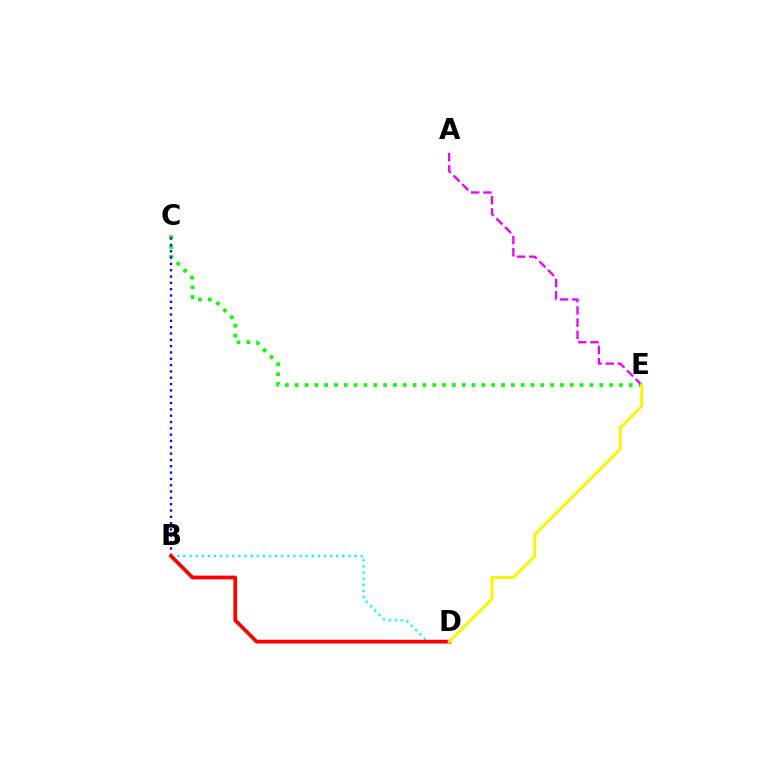{('C', 'E'): [{'color': '#08ff00', 'line_style': 'dotted', 'thickness': 2.67}], ('A', 'E'): [{'color': '#ee00ff', 'line_style': 'dashed', 'thickness': 1.66}], ('B', 'C'): [{'color': '#0010ff', 'line_style': 'dotted', 'thickness': 1.72}], ('B', 'D'): [{'color': '#00fff6', 'line_style': 'dotted', 'thickness': 1.66}, {'color': '#ff0000', 'line_style': 'solid', 'thickness': 2.7}], ('D', 'E'): [{'color': '#fcf500', 'line_style': 'solid', 'thickness': 2.12}]}